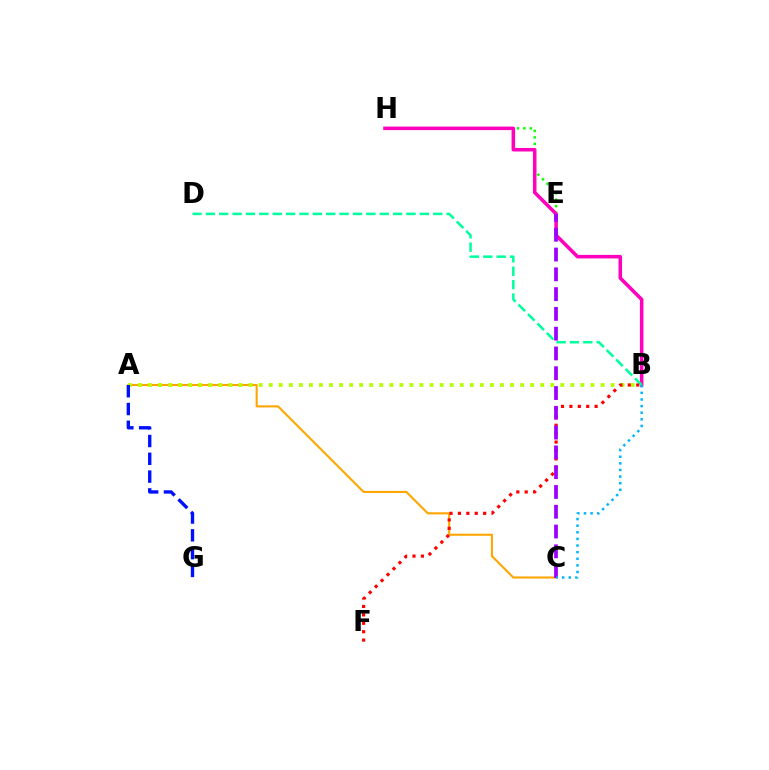{('A', 'C'): [{'color': '#ffa500', 'line_style': 'solid', 'thickness': 1.51}], ('A', 'B'): [{'color': '#b3ff00', 'line_style': 'dotted', 'thickness': 2.73}], ('A', 'G'): [{'color': '#0010ff', 'line_style': 'dashed', 'thickness': 2.42}], ('E', 'H'): [{'color': '#08ff00', 'line_style': 'dotted', 'thickness': 1.76}], ('B', 'H'): [{'color': '#ff00bd', 'line_style': 'solid', 'thickness': 2.54}], ('B', 'D'): [{'color': '#00ff9d', 'line_style': 'dashed', 'thickness': 1.82}], ('B', 'F'): [{'color': '#ff0000', 'line_style': 'dotted', 'thickness': 2.28}], ('C', 'E'): [{'color': '#9b00ff', 'line_style': 'dashed', 'thickness': 2.69}], ('B', 'C'): [{'color': '#00b5ff', 'line_style': 'dotted', 'thickness': 1.8}]}